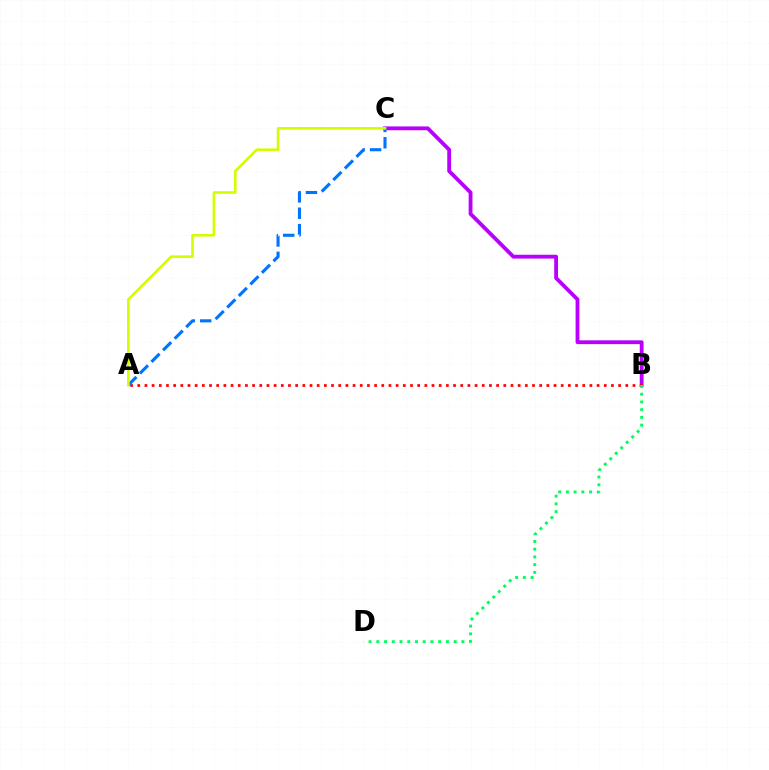{('B', 'C'): [{'color': '#b900ff', 'line_style': 'solid', 'thickness': 2.75}], ('A', 'B'): [{'color': '#ff0000', 'line_style': 'dotted', 'thickness': 1.95}], ('A', 'C'): [{'color': '#0074ff', 'line_style': 'dashed', 'thickness': 2.22}, {'color': '#d1ff00', 'line_style': 'solid', 'thickness': 1.88}], ('B', 'D'): [{'color': '#00ff5c', 'line_style': 'dotted', 'thickness': 2.1}]}